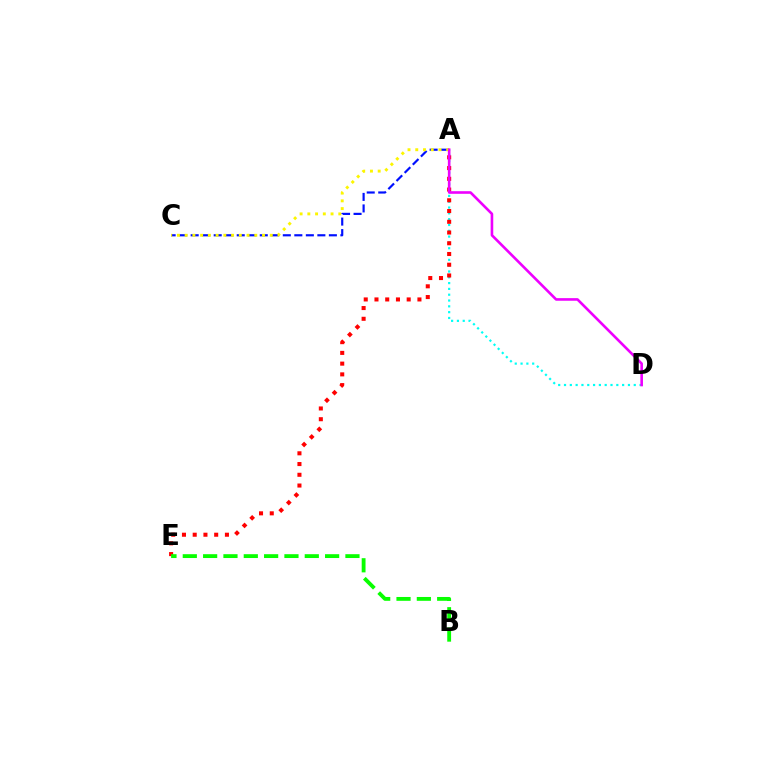{('A', 'D'): [{'color': '#00fff6', 'line_style': 'dotted', 'thickness': 1.58}, {'color': '#ee00ff', 'line_style': 'solid', 'thickness': 1.88}], ('A', 'C'): [{'color': '#0010ff', 'line_style': 'dashed', 'thickness': 1.56}, {'color': '#fcf500', 'line_style': 'dotted', 'thickness': 2.1}], ('A', 'E'): [{'color': '#ff0000', 'line_style': 'dotted', 'thickness': 2.92}], ('B', 'E'): [{'color': '#08ff00', 'line_style': 'dashed', 'thickness': 2.76}]}